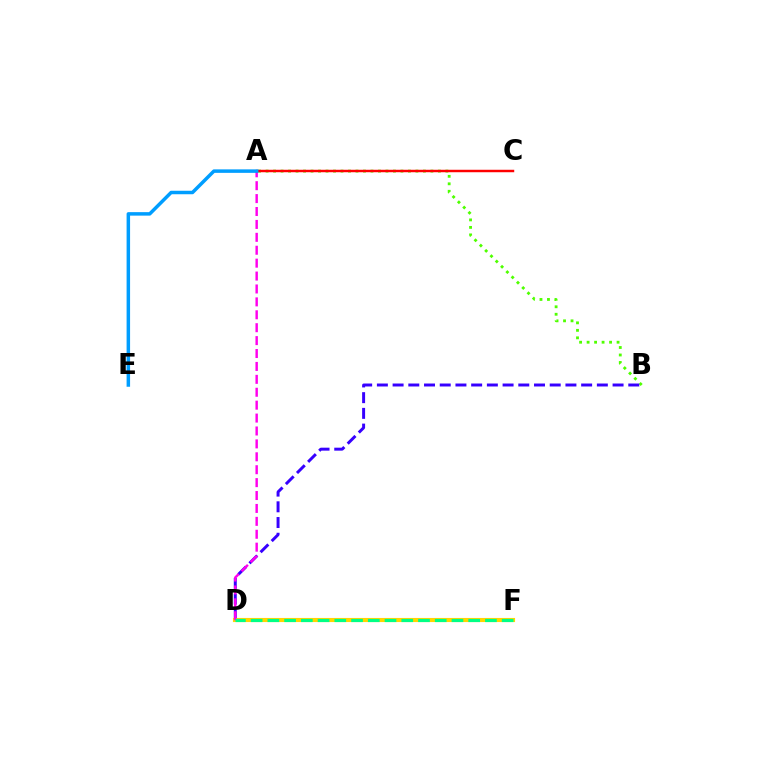{('A', 'B'): [{'color': '#4fff00', 'line_style': 'dotted', 'thickness': 2.04}], ('B', 'D'): [{'color': '#3700ff', 'line_style': 'dashed', 'thickness': 2.13}], ('D', 'F'): [{'color': '#ffd500', 'line_style': 'solid', 'thickness': 2.96}, {'color': '#00ff86', 'line_style': 'dashed', 'thickness': 2.27}], ('A', 'D'): [{'color': '#ff00ed', 'line_style': 'dashed', 'thickness': 1.75}], ('A', 'C'): [{'color': '#ff0000', 'line_style': 'solid', 'thickness': 1.77}], ('A', 'E'): [{'color': '#009eff', 'line_style': 'solid', 'thickness': 2.51}]}